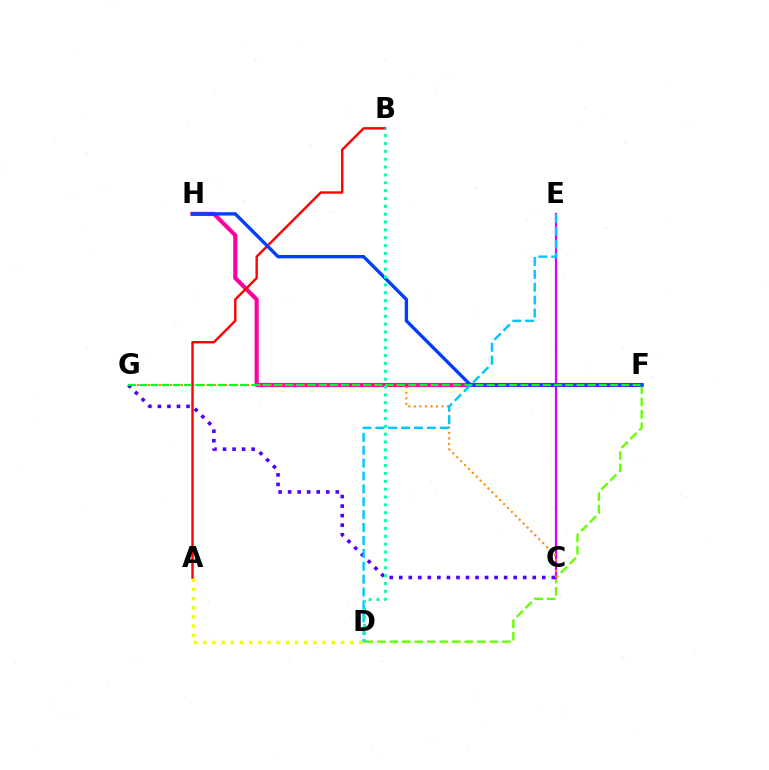{('F', 'H'): [{'color': '#ff00a0', 'line_style': 'solid', 'thickness': 2.99}, {'color': '#003fff', 'line_style': 'solid', 'thickness': 2.41}], ('D', 'F'): [{'color': '#66ff00', 'line_style': 'dashed', 'thickness': 1.7}], ('A', 'D'): [{'color': '#eeff00', 'line_style': 'dotted', 'thickness': 2.5}], ('C', 'E'): [{'color': '#d600ff', 'line_style': 'solid', 'thickness': 1.59}], ('C', 'G'): [{'color': '#ff8800', 'line_style': 'dotted', 'thickness': 1.5}, {'color': '#4f00ff', 'line_style': 'dotted', 'thickness': 2.59}], ('A', 'B'): [{'color': '#ff0000', 'line_style': 'solid', 'thickness': 1.73}], ('F', 'G'): [{'color': '#00ff27', 'line_style': 'dashed', 'thickness': 1.52}], ('D', 'E'): [{'color': '#00c7ff', 'line_style': 'dashed', 'thickness': 1.75}], ('B', 'D'): [{'color': '#00ffaf', 'line_style': 'dotted', 'thickness': 2.13}]}